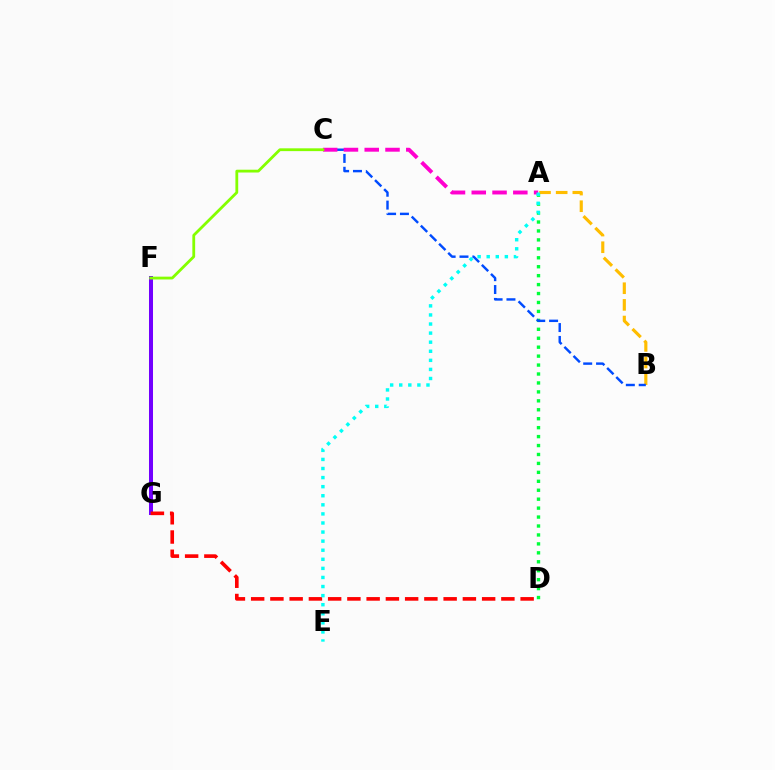{('A', 'B'): [{'color': '#ffbd00', 'line_style': 'dashed', 'thickness': 2.26}], ('A', 'D'): [{'color': '#00ff39', 'line_style': 'dotted', 'thickness': 2.43}], ('F', 'G'): [{'color': '#7200ff', 'line_style': 'solid', 'thickness': 2.89}], ('B', 'C'): [{'color': '#004bff', 'line_style': 'dashed', 'thickness': 1.75}], ('A', 'C'): [{'color': '#ff00cf', 'line_style': 'dashed', 'thickness': 2.82}], ('D', 'G'): [{'color': '#ff0000', 'line_style': 'dashed', 'thickness': 2.61}], ('C', 'F'): [{'color': '#84ff00', 'line_style': 'solid', 'thickness': 2.02}], ('A', 'E'): [{'color': '#00fff6', 'line_style': 'dotted', 'thickness': 2.47}]}